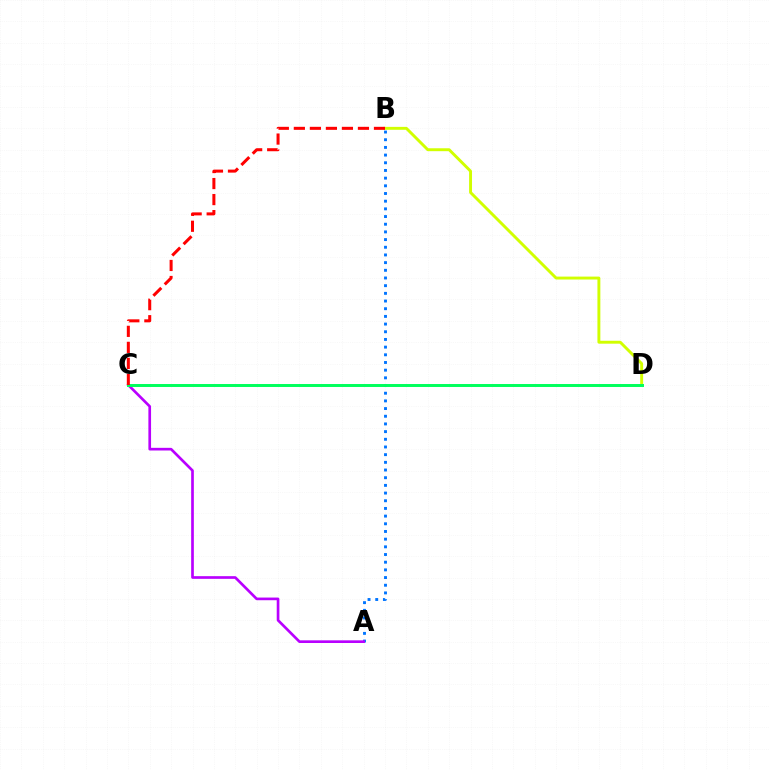{('B', 'D'): [{'color': '#d1ff00', 'line_style': 'solid', 'thickness': 2.1}], ('A', 'B'): [{'color': '#0074ff', 'line_style': 'dotted', 'thickness': 2.09}], ('A', 'C'): [{'color': '#b900ff', 'line_style': 'solid', 'thickness': 1.92}], ('C', 'D'): [{'color': '#00ff5c', 'line_style': 'solid', 'thickness': 2.13}], ('B', 'C'): [{'color': '#ff0000', 'line_style': 'dashed', 'thickness': 2.18}]}